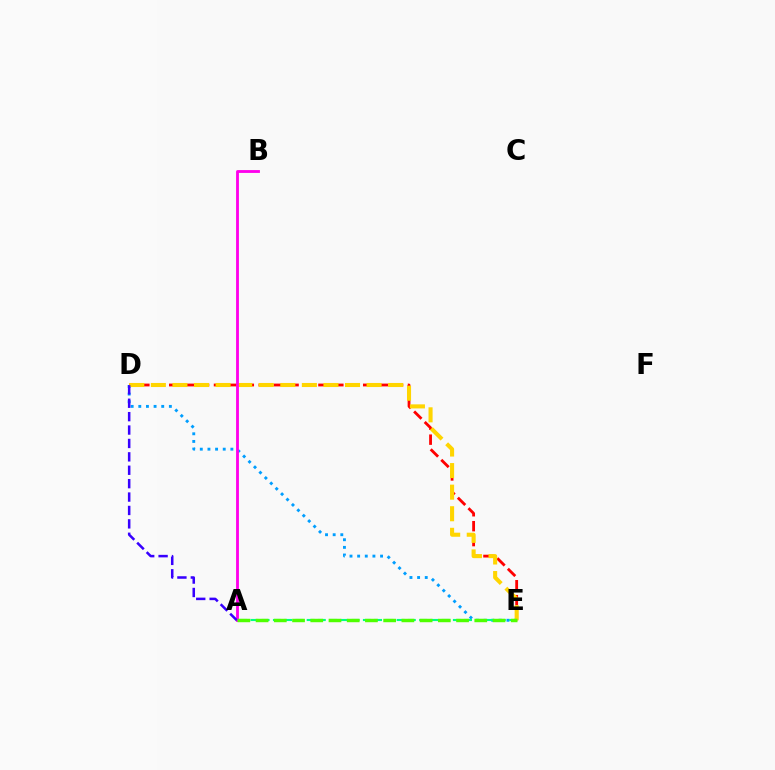{('D', 'E'): [{'color': '#ff0000', 'line_style': 'dashed', 'thickness': 2.03}, {'color': '#009eff', 'line_style': 'dotted', 'thickness': 2.08}, {'color': '#ffd500', 'line_style': 'dashed', 'thickness': 2.93}], ('A', 'B'): [{'color': '#ff00ed', 'line_style': 'solid', 'thickness': 2.04}], ('A', 'D'): [{'color': '#3700ff', 'line_style': 'dashed', 'thickness': 1.82}], ('A', 'E'): [{'color': '#00ff86', 'line_style': 'dashed', 'thickness': 1.53}, {'color': '#4fff00', 'line_style': 'dashed', 'thickness': 2.48}]}